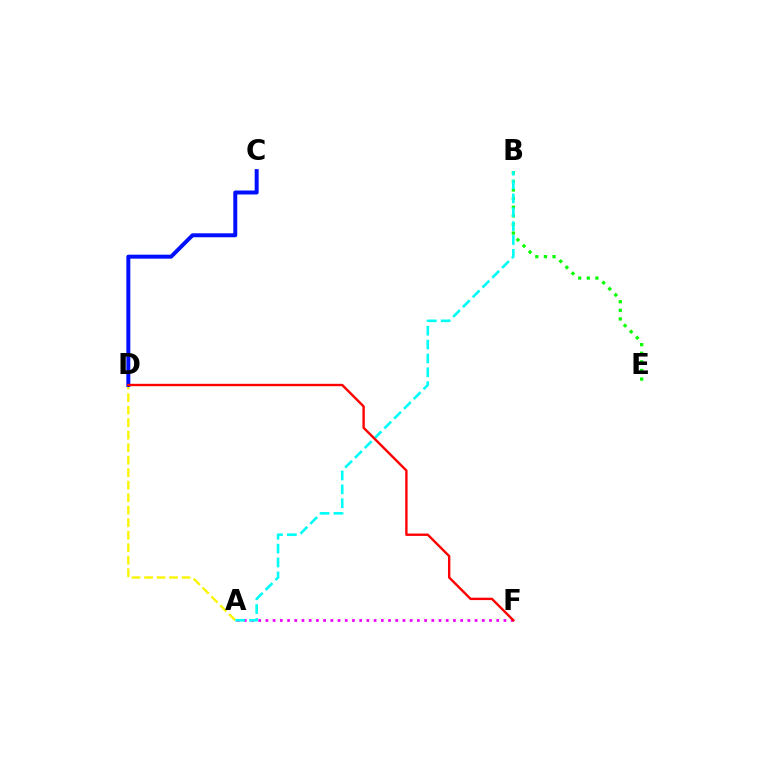{('A', 'F'): [{'color': '#ee00ff', 'line_style': 'dotted', 'thickness': 1.96}], ('B', 'E'): [{'color': '#08ff00', 'line_style': 'dotted', 'thickness': 2.34}], ('A', 'D'): [{'color': '#fcf500', 'line_style': 'dashed', 'thickness': 1.7}], ('A', 'B'): [{'color': '#00fff6', 'line_style': 'dashed', 'thickness': 1.88}], ('C', 'D'): [{'color': '#0010ff', 'line_style': 'solid', 'thickness': 2.86}], ('D', 'F'): [{'color': '#ff0000', 'line_style': 'solid', 'thickness': 1.71}]}